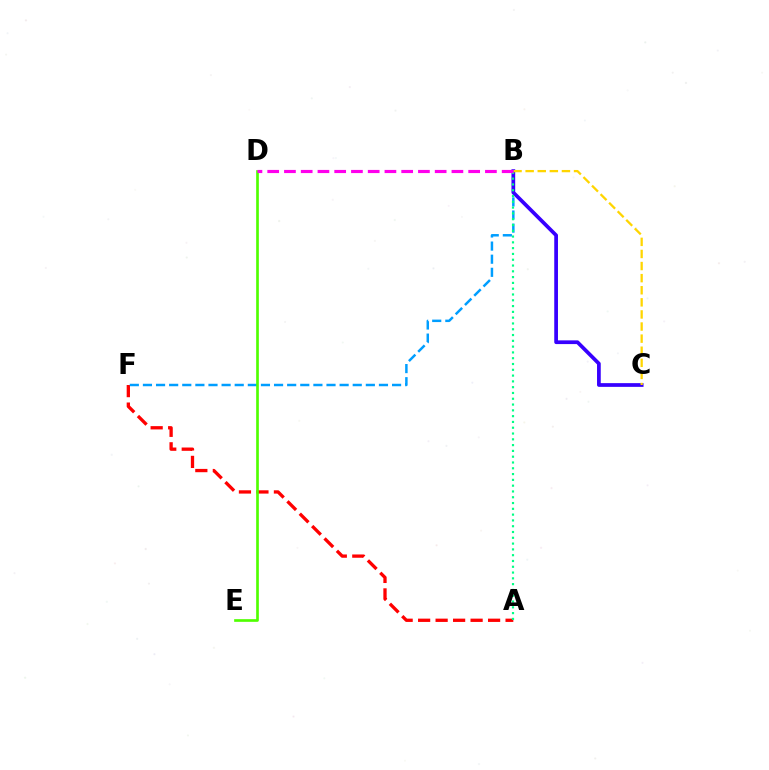{('A', 'F'): [{'color': '#ff0000', 'line_style': 'dashed', 'thickness': 2.38}], ('B', 'F'): [{'color': '#009eff', 'line_style': 'dashed', 'thickness': 1.78}], ('D', 'E'): [{'color': '#4fff00', 'line_style': 'solid', 'thickness': 1.92}], ('B', 'C'): [{'color': '#3700ff', 'line_style': 'solid', 'thickness': 2.68}, {'color': '#ffd500', 'line_style': 'dashed', 'thickness': 1.64}], ('A', 'B'): [{'color': '#00ff86', 'line_style': 'dotted', 'thickness': 1.57}], ('B', 'D'): [{'color': '#ff00ed', 'line_style': 'dashed', 'thickness': 2.28}]}